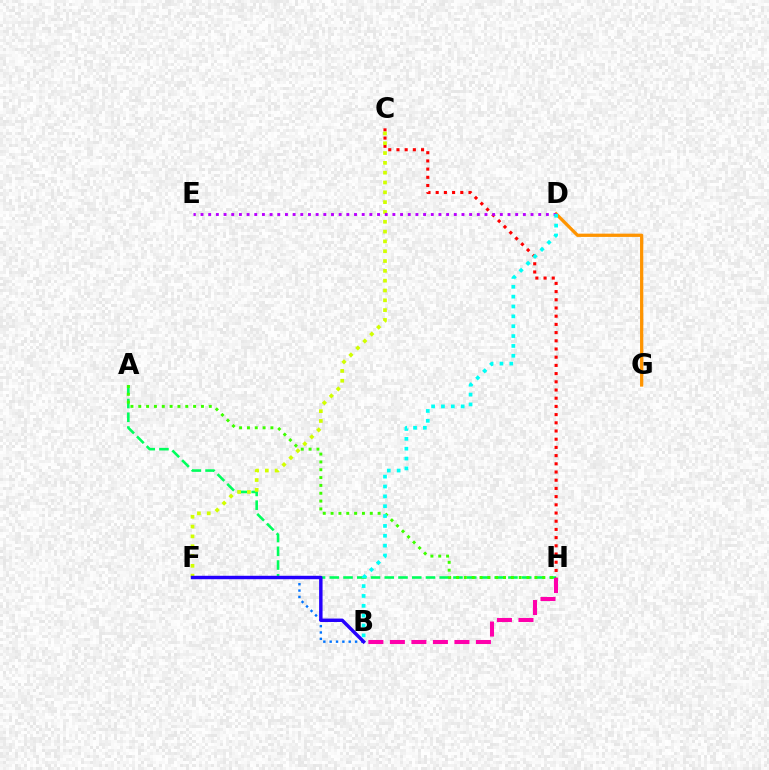{('A', 'H'): [{'color': '#00ff5c', 'line_style': 'dashed', 'thickness': 1.87}, {'color': '#3dff00', 'line_style': 'dotted', 'thickness': 2.13}], ('B', 'F'): [{'color': '#0074ff', 'line_style': 'dotted', 'thickness': 1.72}, {'color': '#2500ff', 'line_style': 'solid', 'thickness': 2.47}], ('D', 'G'): [{'color': '#ff9400', 'line_style': 'solid', 'thickness': 2.35}], ('C', 'H'): [{'color': '#ff0000', 'line_style': 'dotted', 'thickness': 2.23}], ('C', 'F'): [{'color': '#d1ff00', 'line_style': 'dotted', 'thickness': 2.67}], ('B', 'H'): [{'color': '#ff00ac', 'line_style': 'dashed', 'thickness': 2.92}], ('D', 'E'): [{'color': '#b900ff', 'line_style': 'dotted', 'thickness': 2.09}], ('B', 'D'): [{'color': '#00fff6', 'line_style': 'dotted', 'thickness': 2.68}]}